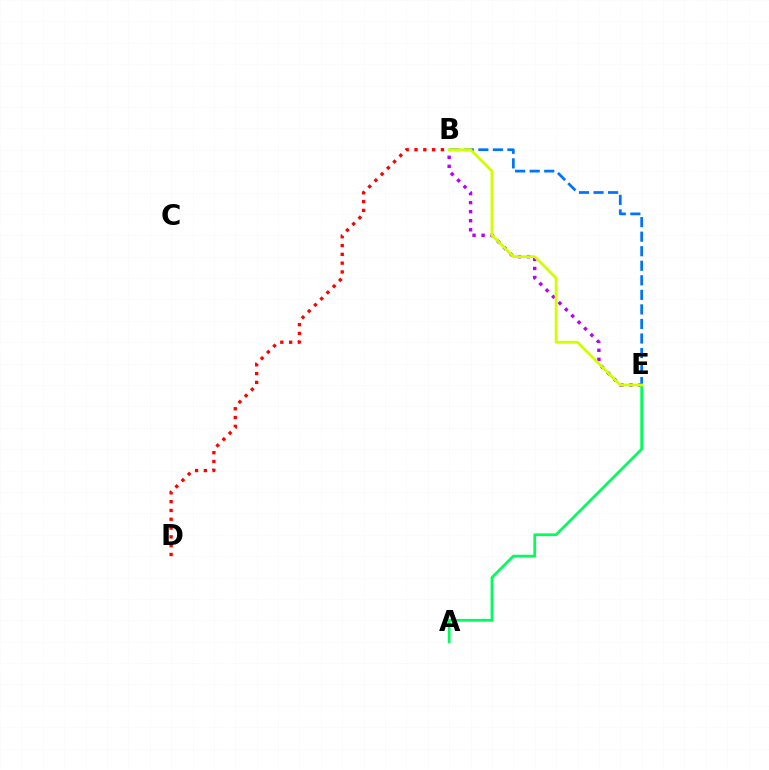{('B', 'E'): [{'color': '#b900ff', 'line_style': 'dotted', 'thickness': 2.45}, {'color': '#0074ff', 'line_style': 'dashed', 'thickness': 1.98}, {'color': '#d1ff00', 'line_style': 'solid', 'thickness': 2.01}], ('B', 'D'): [{'color': '#ff0000', 'line_style': 'dotted', 'thickness': 2.39}], ('A', 'E'): [{'color': '#00ff5c', 'line_style': 'solid', 'thickness': 1.98}]}